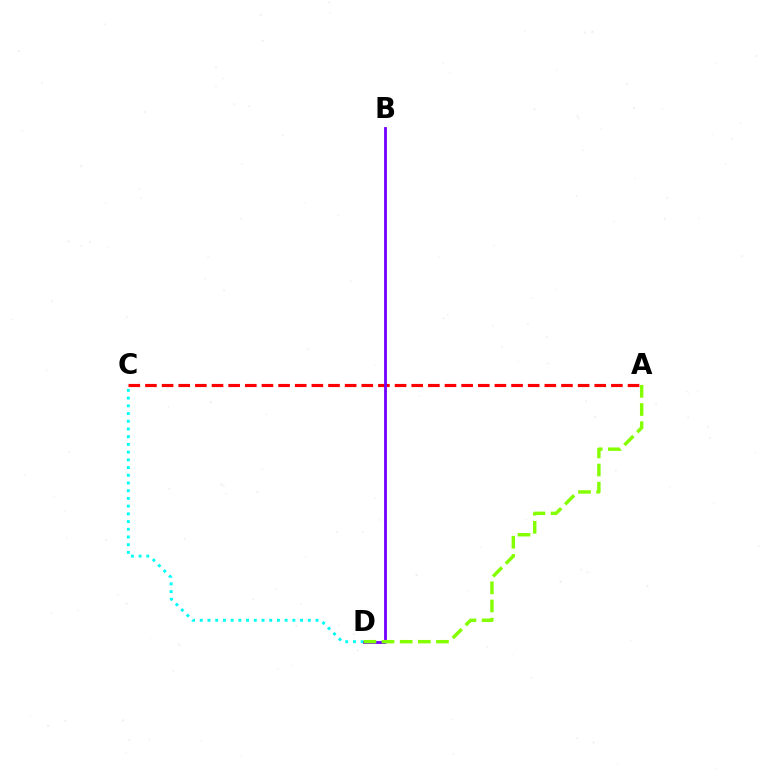{('C', 'D'): [{'color': '#00fff6', 'line_style': 'dotted', 'thickness': 2.1}], ('A', 'C'): [{'color': '#ff0000', 'line_style': 'dashed', 'thickness': 2.26}], ('B', 'D'): [{'color': '#7200ff', 'line_style': 'solid', 'thickness': 2.02}], ('A', 'D'): [{'color': '#84ff00', 'line_style': 'dashed', 'thickness': 2.47}]}